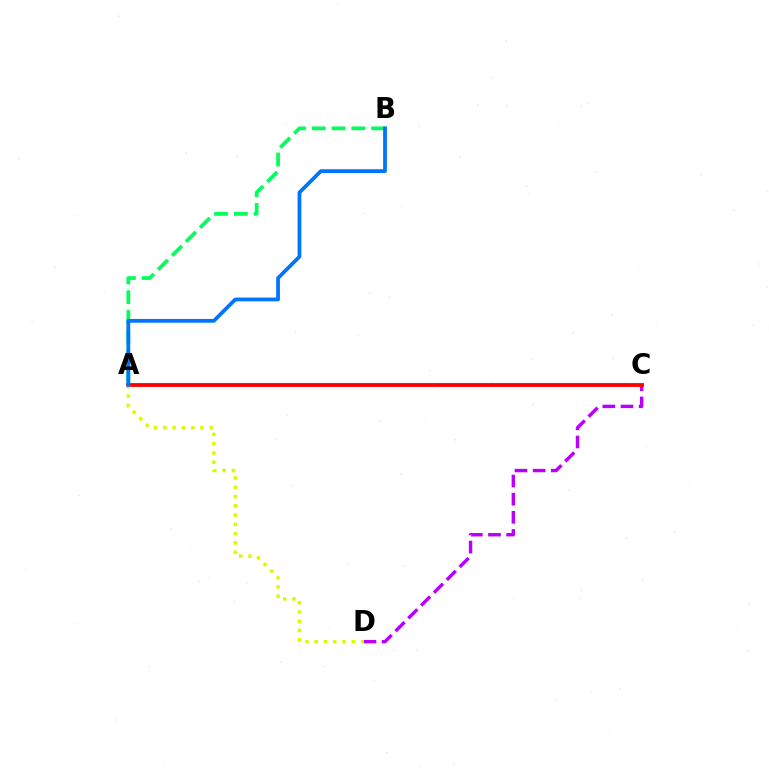{('C', 'D'): [{'color': '#b900ff', 'line_style': 'dashed', 'thickness': 2.46}], ('A', 'C'): [{'color': '#ff0000', 'line_style': 'solid', 'thickness': 2.74}], ('A', 'B'): [{'color': '#00ff5c', 'line_style': 'dashed', 'thickness': 2.69}, {'color': '#0074ff', 'line_style': 'solid', 'thickness': 2.71}], ('A', 'D'): [{'color': '#d1ff00', 'line_style': 'dotted', 'thickness': 2.52}]}